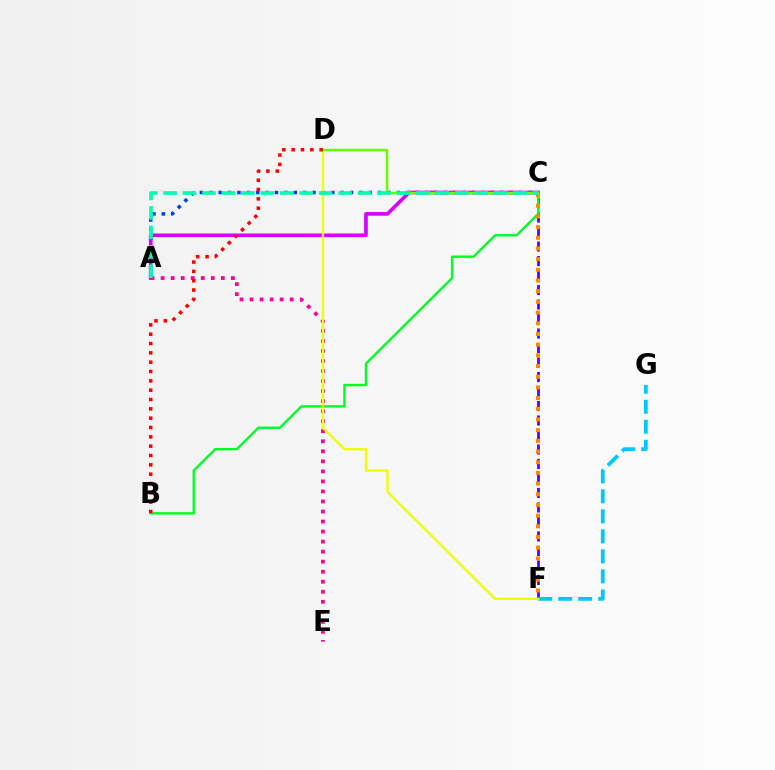{('A', 'C'): [{'color': '#003fff', 'line_style': 'dotted', 'thickness': 2.55}, {'color': '#d600ff', 'line_style': 'solid', 'thickness': 2.61}, {'color': '#00ffaf', 'line_style': 'dashed', 'thickness': 2.64}], ('C', 'F'): [{'color': '#4f00ff', 'line_style': 'dashed', 'thickness': 1.97}, {'color': '#ff8800', 'line_style': 'dotted', 'thickness': 2.9}], ('A', 'E'): [{'color': '#ff00a0', 'line_style': 'dotted', 'thickness': 2.73}], ('F', 'G'): [{'color': '#00c7ff', 'line_style': 'dashed', 'thickness': 2.72}], ('B', 'C'): [{'color': '#00ff27', 'line_style': 'solid', 'thickness': 1.73}], ('D', 'F'): [{'color': '#eeff00', 'line_style': 'solid', 'thickness': 1.67}], ('C', 'D'): [{'color': '#66ff00', 'line_style': 'solid', 'thickness': 1.77}], ('B', 'D'): [{'color': '#ff0000', 'line_style': 'dotted', 'thickness': 2.54}]}